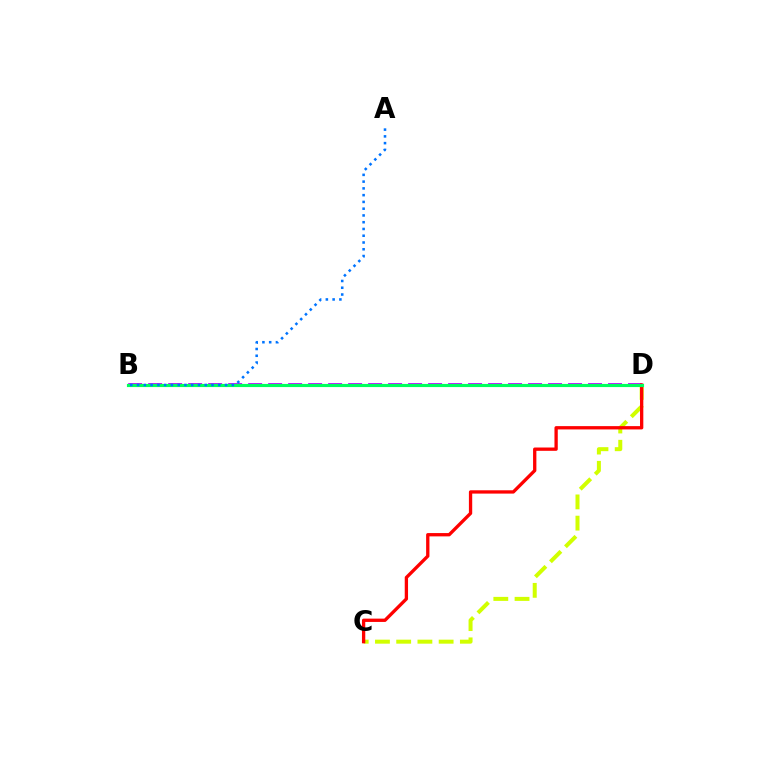{('B', 'D'): [{'color': '#b900ff', 'line_style': 'dashed', 'thickness': 2.72}, {'color': '#00ff5c', 'line_style': 'solid', 'thickness': 2.26}], ('C', 'D'): [{'color': '#d1ff00', 'line_style': 'dashed', 'thickness': 2.88}, {'color': '#ff0000', 'line_style': 'solid', 'thickness': 2.38}], ('A', 'B'): [{'color': '#0074ff', 'line_style': 'dotted', 'thickness': 1.84}]}